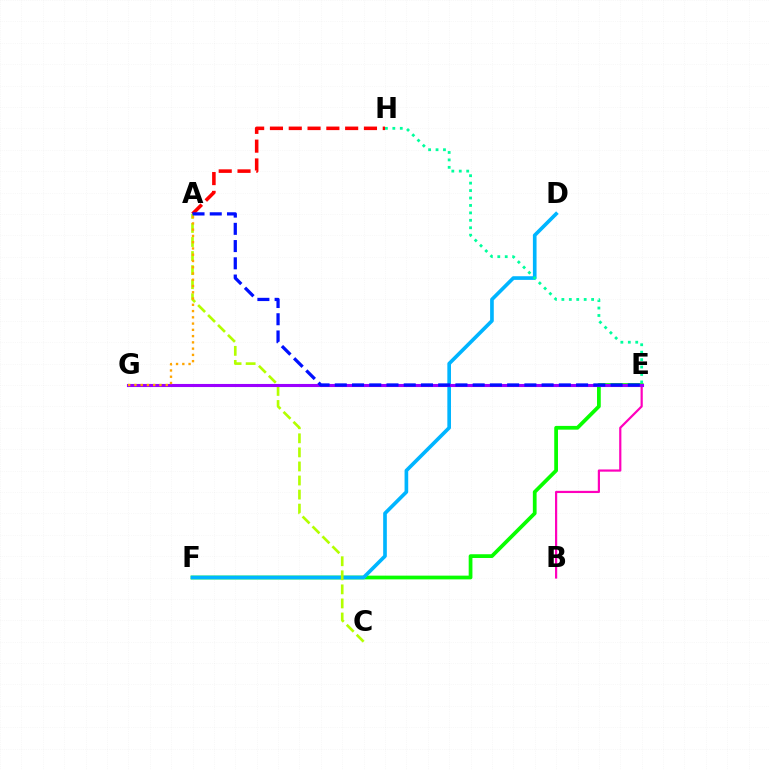{('E', 'F'): [{'color': '#08ff00', 'line_style': 'solid', 'thickness': 2.7}], ('A', 'H'): [{'color': '#ff0000', 'line_style': 'dashed', 'thickness': 2.55}], ('D', 'F'): [{'color': '#00b5ff', 'line_style': 'solid', 'thickness': 2.63}], ('B', 'E'): [{'color': '#ff00bd', 'line_style': 'solid', 'thickness': 1.58}], ('A', 'C'): [{'color': '#b3ff00', 'line_style': 'dashed', 'thickness': 1.91}], ('E', 'H'): [{'color': '#00ff9d', 'line_style': 'dotted', 'thickness': 2.02}], ('E', 'G'): [{'color': '#9b00ff', 'line_style': 'solid', 'thickness': 2.22}], ('A', 'E'): [{'color': '#0010ff', 'line_style': 'dashed', 'thickness': 2.34}], ('A', 'G'): [{'color': '#ffa500', 'line_style': 'dotted', 'thickness': 1.7}]}